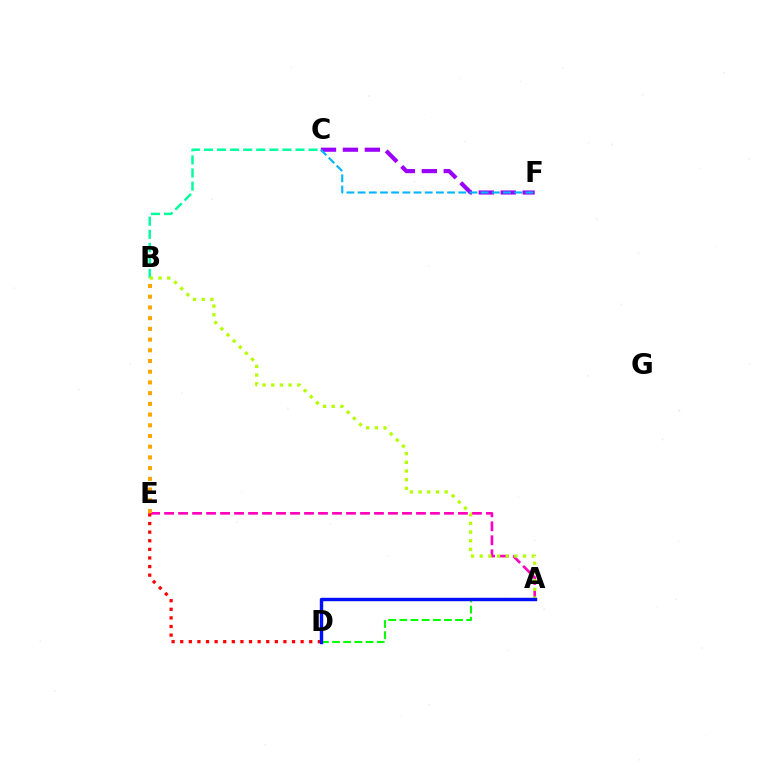{('A', 'E'): [{'color': '#ff00bd', 'line_style': 'dashed', 'thickness': 1.9}], ('B', 'E'): [{'color': '#ffa500', 'line_style': 'dotted', 'thickness': 2.91}], ('A', 'D'): [{'color': '#08ff00', 'line_style': 'dashed', 'thickness': 1.52}, {'color': '#0010ff', 'line_style': 'solid', 'thickness': 2.45}], ('B', 'C'): [{'color': '#00ff9d', 'line_style': 'dashed', 'thickness': 1.78}], ('C', 'F'): [{'color': '#9b00ff', 'line_style': 'dashed', 'thickness': 2.98}, {'color': '#00b5ff', 'line_style': 'dashed', 'thickness': 1.52}], ('A', 'B'): [{'color': '#b3ff00', 'line_style': 'dotted', 'thickness': 2.36}], ('D', 'E'): [{'color': '#ff0000', 'line_style': 'dotted', 'thickness': 2.34}]}